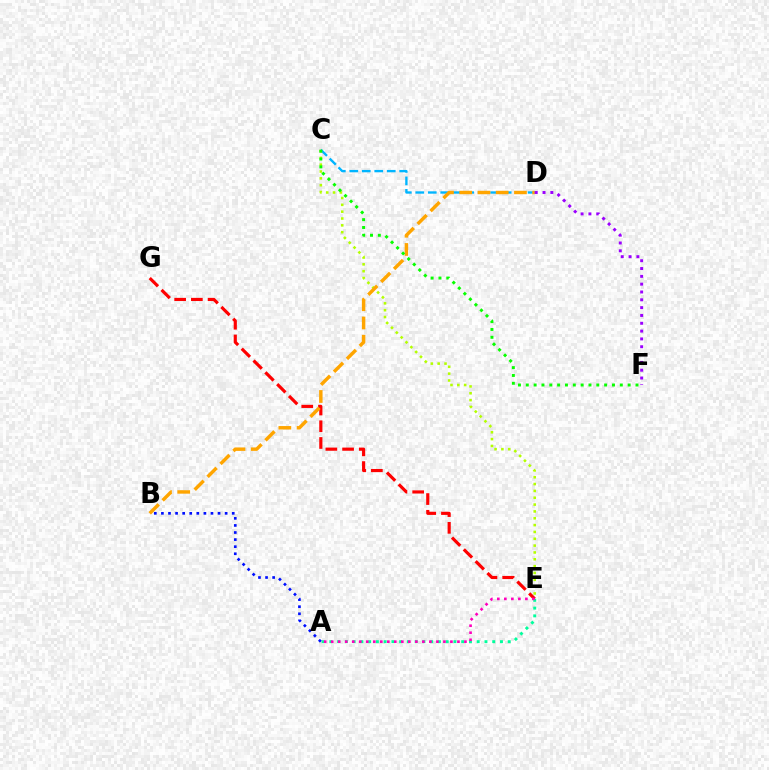{('E', 'G'): [{'color': '#ff0000', 'line_style': 'dashed', 'thickness': 2.27}], ('C', 'E'): [{'color': '#b3ff00', 'line_style': 'dotted', 'thickness': 1.86}], ('C', 'D'): [{'color': '#00b5ff', 'line_style': 'dashed', 'thickness': 1.7}], ('B', 'D'): [{'color': '#ffa500', 'line_style': 'dashed', 'thickness': 2.48}], ('A', 'E'): [{'color': '#00ff9d', 'line_style': 'dotted', 'thickness': 2.11}, {'color': '#ff00bd', 'line_style': 'dotted', 'thickness': 1.91}], ('C', 'F'): [{'color': '#08ff00', 'line_style': 'dotted', 'thickness': 2.13}], ('D', 'F'): [{'color': '#9b00ff', 'line_style': 'dotted', 'thickness': 2.13}], ('A', 'B'): [{'color': '#0010ff', 'line_style': 'dotted', 'thickness': 1.92}]}